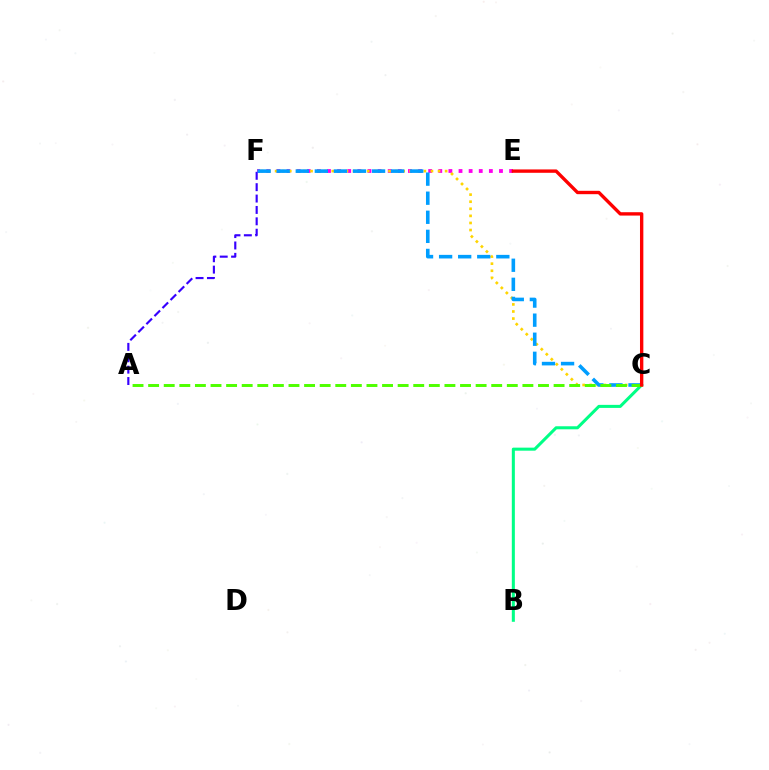{('E', 'F'): [{'color': '#ff00ed', 'line_style': 'dotted', 'thickness': 2.75}], ('C', 'F'): [{'color': '#ffd500', 'line_style': 'dotted', 'thickness': 1.92}, {'color': '#009eff', 'line_style': 'dashed', 'thickness': 2.59}], ('A', 'F'): [{'color': '#3700ff', 'line_style': 'dashed', 'thickness': 1.55}], ('B', 'C'): [{'color': '#00ff86', 'line_style': 'solid', 'thickness': 2.19}], ('A', 'C'): [{'color': '#4fff00', 'line_style': 'dashed', 'thickness': 2.12}], ('C', 'E'): [{'color': '#ff0000', 'line_style': 'solid', 'thickness': 2.42}]}